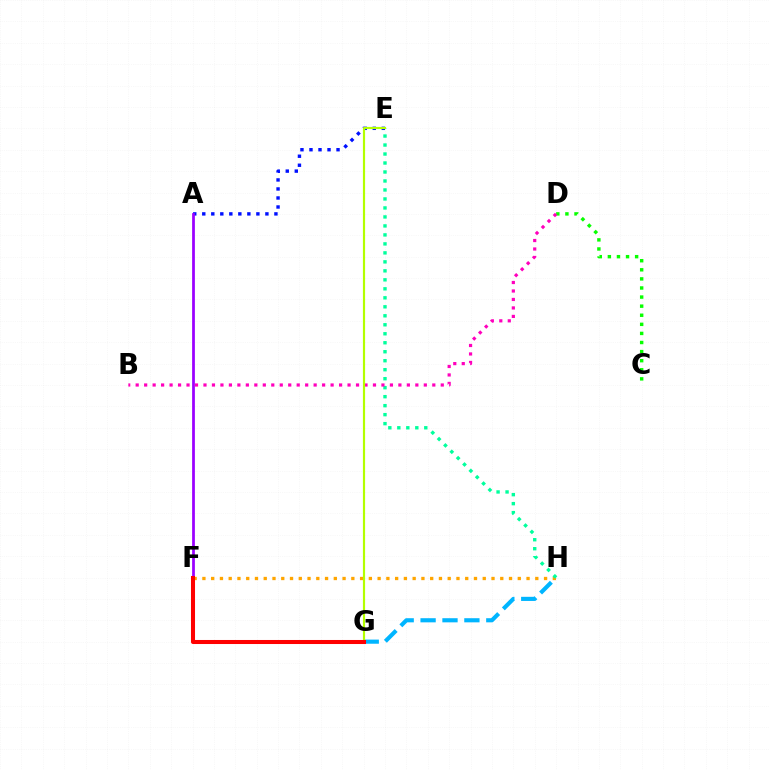{('A', 'E'): [{'color': '#0010ff', 'line_style': 'dotted', 'thickness': 2.45}], ('F', 'H'): [{'color': '#ffa500', 'line_style': 'dotted', 'thickness': 2.38}], ('G', 'H'): [{'color': '#00b5ff', 'line_style': 'dashed', 'thickness': 2.98}], ('C', 'D'): [{'color': '#08ff00', 'line_style': 'dotted', 'thickness': 2.47}], ('E', 'H'): [{'color': '#00ff9d', 'line_style': 'dotted', 'thickness': 2.44}], ('A', 'F'): [{'color': '#9b00ff', 'line_style': 'solid', 'thickness': 1.98}], ('B', 'D'): [{'color': '#ff00bd', 'line_style': 'dotted', 'thickness': 2.3}], ('E', 'G'): [{'color': '#b3ff00', 'line_style': 'solid', 'thickness': 1.56}], ('F', 'G'): [{'color': '#ff0000', 'line_style': 'solid', 'thickness': 2.91}]}